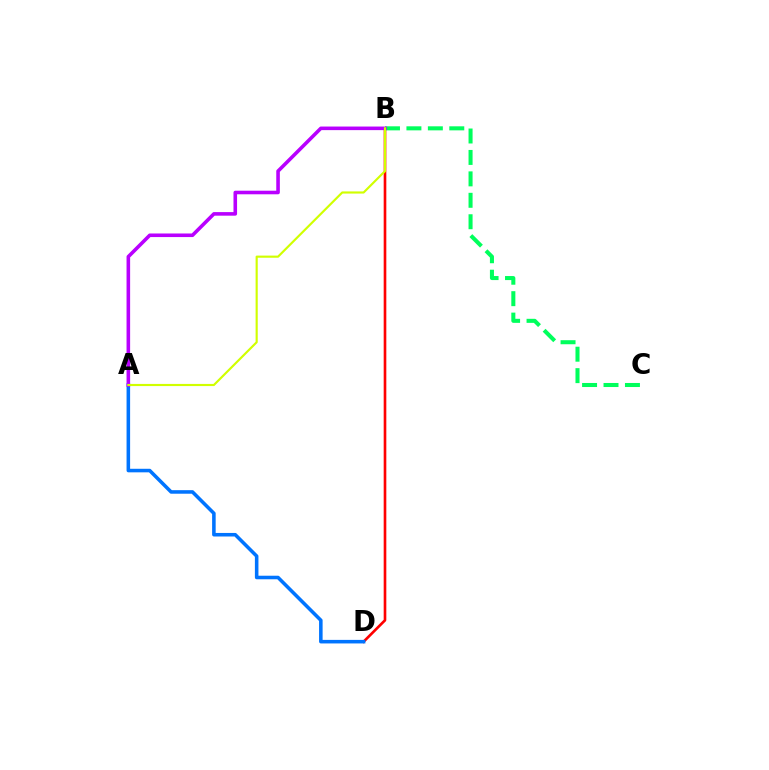{('B', 'D'): [{'color': '#ff0000', 'line_style': 'solid', 'thickness': 1.9}], ('B', 'C'): [{'color': '#00ff5c', 'line_style': 'dashed', 'thickness': 2.91}], ('A', 'D'): [{'color': '#0074ff', 'line_style': 'solid', 'thickness': 2.56}], ('A', 'B'): [{'color': '#b900ff', 'line_style': 'solid', 'thickness': 2.58}, {'color': '#d1ff00', 'line_style': 'solid', 'thickness': 1.55}]}